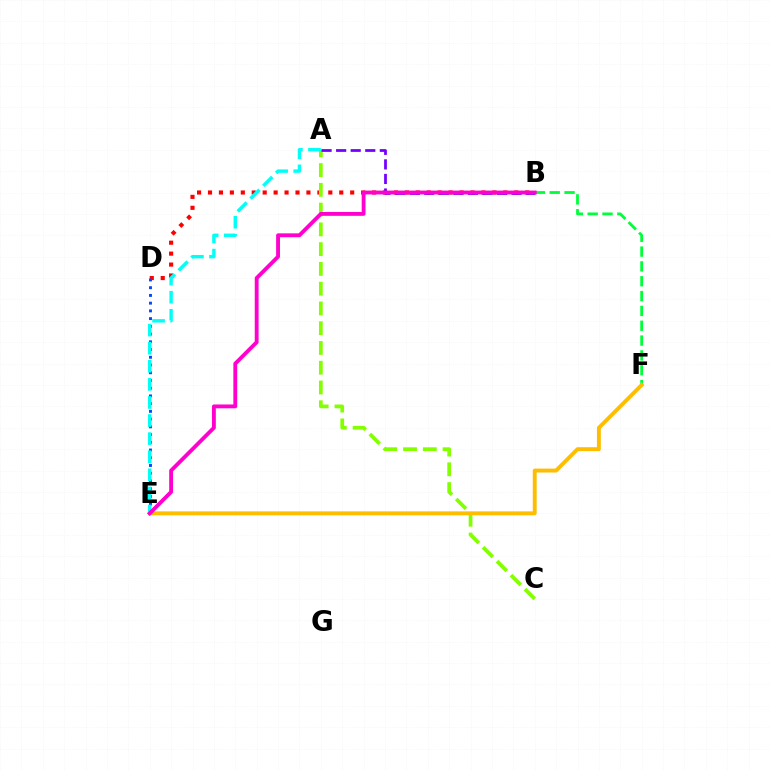{('B', 'D'): [{'color': '#ff0000', 'line_style': 'dotted', 'thickness': 2.97}], ('D', 'E'): [{'color': '#004bff', 'line_style': 'dotted', 'thickness': 2.1}], ('B', 'F'): [{'color': '#00ff39', 'line_style': 'dashed', 'thickness': 2.02}], ('A', 'C'): [{'color': '#84ff00', 'line_style': 'dashed', 'thickness': 2.68}], ('E', 'F'): [{'color': '#ffbd00', 'line_style': 'solid', 'thickness': 2.82}], ('A', 'E'): [{'color': '#00fff6', 'line_style': 'dashed', 'thickness': 2.46}], ('A', 'B'): [{'color': '#7200ff', 'line_style': 'dashed', 'thickness': 1.98}], ('B', 'E'): [{'color': '#ff00cf', 'line_style': 'solid', 'thickness': 2.77}]}